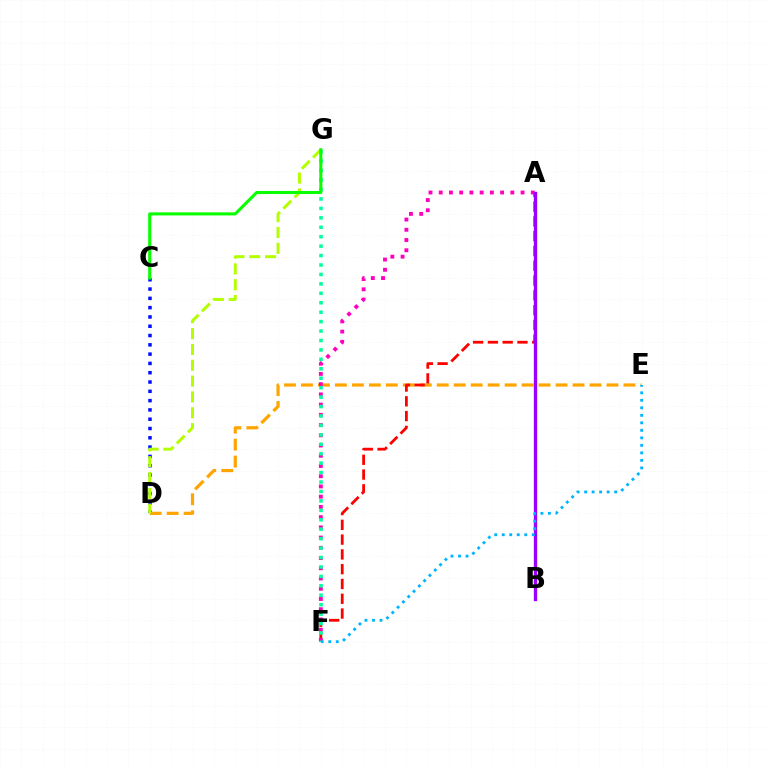{('C', 'D'): [{'color': '#0010ff', 'line_style': 'dotted', 'thickness': 2.53}], ('D', 'E'): [{'color': '#ffa500', 'line_style': 'dashed', 'thickness': 2.31}], ('D', 'G'): [{'color': '#b3ff00', 'line_style': 'dashed', 'thickness': 2.15}], ('A', 'F'): [{'color': '#ff0000', 'line_style': 'dashed', 'thickness': 2.01}, {'color': '#ff00bd', 'line_style': 'dotted', 'thickness': 2.78}], ('F', 'G'): [{'color': '#00ff9d', 'line_style': 'dotted', 'thickness': 2.56}], ('C', 'G'): [{'color': '#08ff00', 'line_style': 'solid', 'thickness': 2.21}], ('A', 'B'): [{'color': '#9b00ff', 'line_style': 'solid', 'thickness': 2.4}], ('E', 'F'): [{'color': '#00b5ff', 'line_style': 'dotted', 'thickness': 2.04}]}